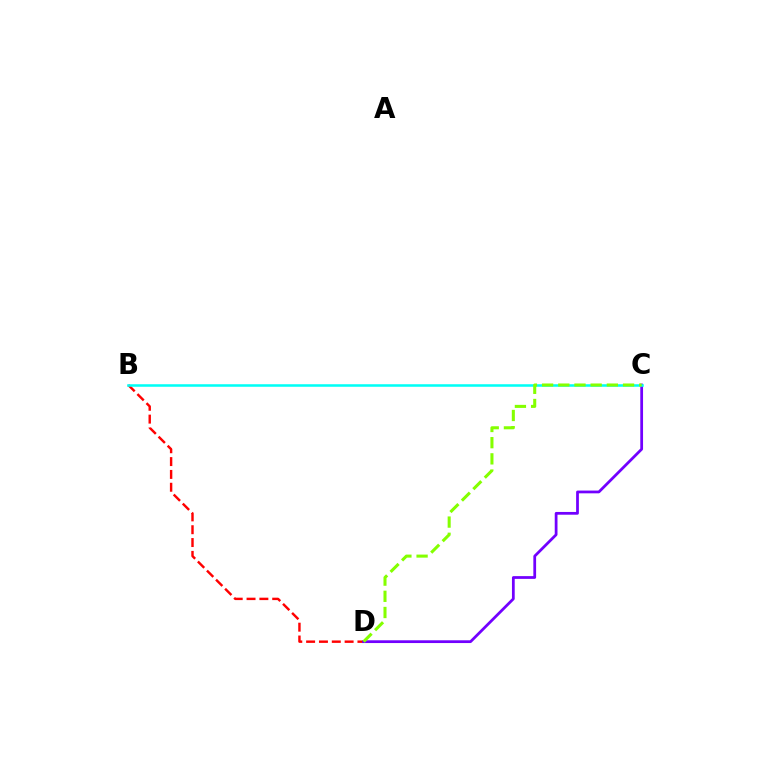{('B', 'D'): [{'color': '#ff0000', 'line_style': 'dashed', 'thickness': 1.74}], ('C', 'D'): [{'color': '#7200ff', 'line_style': 'solid', 'thickness': 1.99}, {'color': '#84ff00', 'line_style': 'dashed', 'thickness': 2.2}], ('B', 'C'): [{'color': '#00fff6', 'line_style': 'solid', 'thickness': 1.83}]}